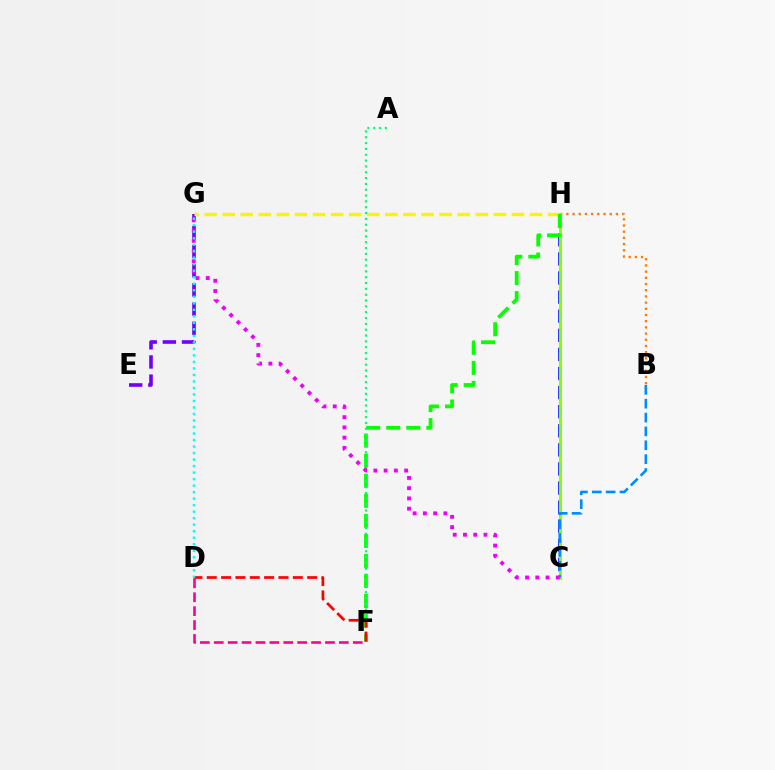{('E', 'G'): [{'color': '#7200ff', 'line_style': 'dashed', 'thickness': 2.6}], ('C', 'H'): [{'color': '#0010ff', 'line_style': 'dashed', 'thickness': 2.59}, {'color': '#84ff00', 'line_style': 'solid', 'thickness': 2.08}], ('D', 'F'): [{'color': '#ff0094', 'line_style': 'dashed', 'thickness': 1.89}, {'color': '#ff0000', 'line_style': 'dashed', 'thickness': 1.95}], ('B', 'H'): [{'color': '#ff7c00', 'line_style': 'dotted', 'thickness': 1.68}], ('G', 'H'): [{'color': '#fcf500', 'line_style': 'dashed', 'thickness': 2.46}], ('F', 'H'): [{'color': '#08ff00', 'line_style': 'dashed', 'thickness': 2.72}], ('A', 'F'): [{'color': '#00ff74', 'line_style': 'dotted', 'thickness': 1.58}], ('B', 'C'): [{'color': '#008cff', 'line_style': 'dashed', 'thickness': 1.88}], ('C', 'G'): [{'color': '#ee00ff', 'line_style': 'dotted', 'thickness': 2.79}], ('D', 'G'): [{'color': '#00fff6', 'line_style': 'dotted', 'thickness': 1.77}]}